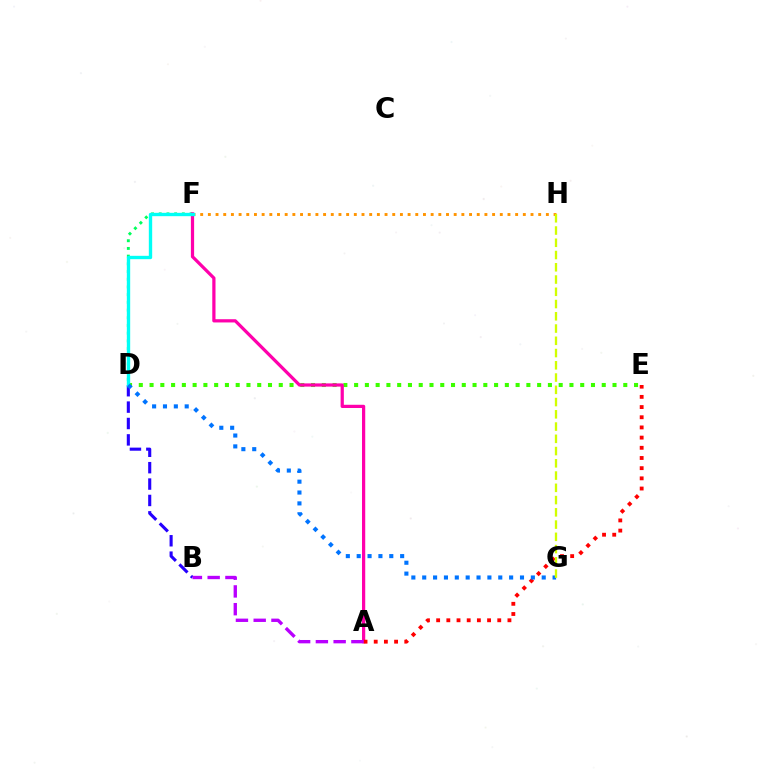{('D', 'E'): [{'color': '#3dff00', 'line_style': 'dotted', 'thickness': 2.93}], ('B', 'D'): [{'color': '#2500ff', 'line_style': 'dashed', 'thickness': 2.23}], ('D', 'F'): [{'color': '#00ff5c', 'line_style': 'dotted', 'thickness': 2.09}, {'color': '#00fff6', 'line_style': 'solid', 'thickness': 2.42}], ('A', 'F'): [{'color': '#ff00ac', 'line_style': 'solid', 'thickness': 2.33}], ('F', 'H'): [{'color': '#ff9400', 'line_style': 'dotted', 'thickness': 2.09}], ('A', 'E'): [{'color': '#ff0000', 'line_style': 'dotted', 'thickness': 2.77}], ('D', 'G'): [{'color': '#0074ff', 'line_style': 'dotted', 'thickness': 2.95}], ('G', 'H'): [{'color': '#d1ff00', 'line_style': 'dashed', 'thickness': 1.66}], ('A', 'B'): [{'color': '#b900ff', 'line_style': 'dashed', 'thickness': 2.41}]}